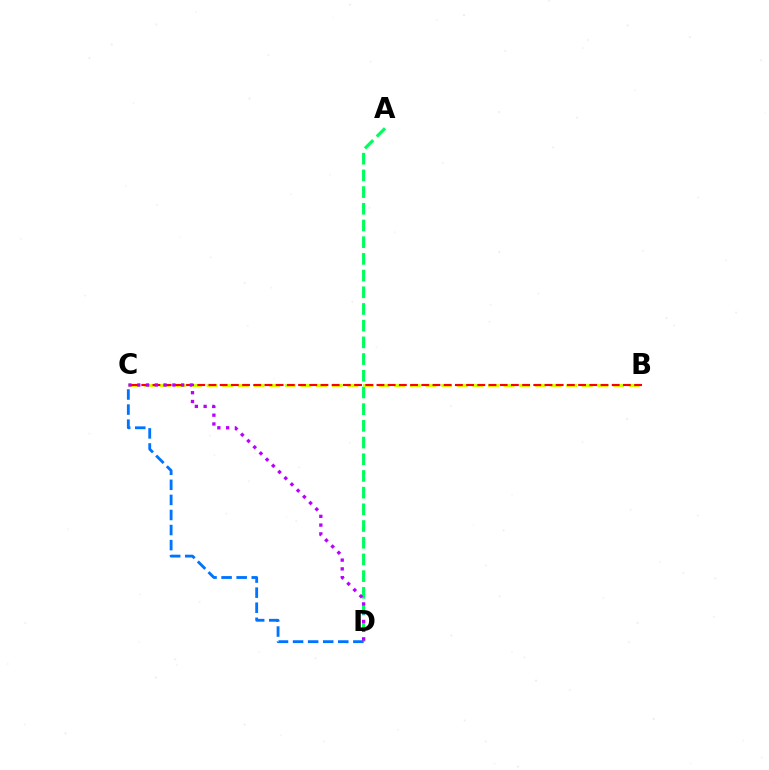{('A', 'D'): [{'color': '#00ff5c', 'line_style': 'dashed', 'thickness': 2.27}], ('B', 'C'): [{'color': '#d1ff00', 'line_style': 'dashed', 'thickness': 2.12}, {'color': '#ff0000', 'line_style': 'dashed', 'thickness': 1.52}], ('C', 'D'): [{'color': '#0074ff', 'line_style': 'dashed', 'thickness': 2.05}, {'color': '#b900ff', 'line_style': 'dotted', 'thickness': 2.38}]}